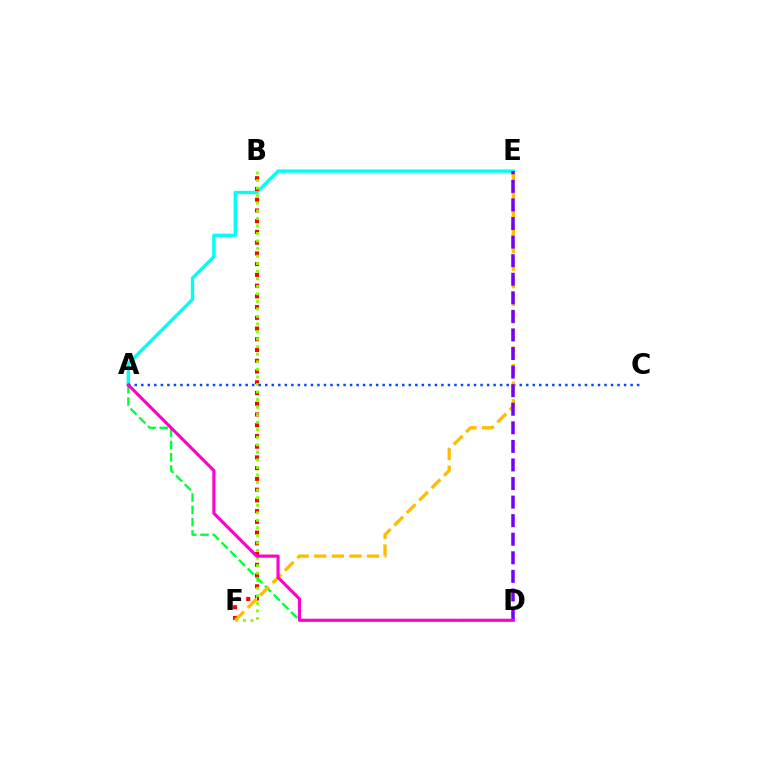{('A', 'E'): [{'color': '#00fff6', 'line_style': 'solid', 'thickness': 2.42}], ('B', 'F'): [{'color': '#ff0000', 'line_style': 'dotted', 'thickness': 2.92}, {'color': '#84ff00', 'line_style': 'dotted', 'thickness': 2.05}], ('A', 'C'): [{'color': '#004bff', 'line_style': 'dotted', 'thickness': 1.77}], ('A', 'D'): [{'color': '#00ff39', 'line_style': 'dashed', 'thickness': 1.67}, {'color': '#ff00cf', 'line_style': 'solid', 'thickness': 2.25}], ('E', 'F'): [{'color': '#ffbd00', 'line_style': 'dashed', 'thickness': 2.39}], ('D', 'E'): [{'color': '#7200ff', 'line_style': 'dashed', 'thickness': 2.52}]}